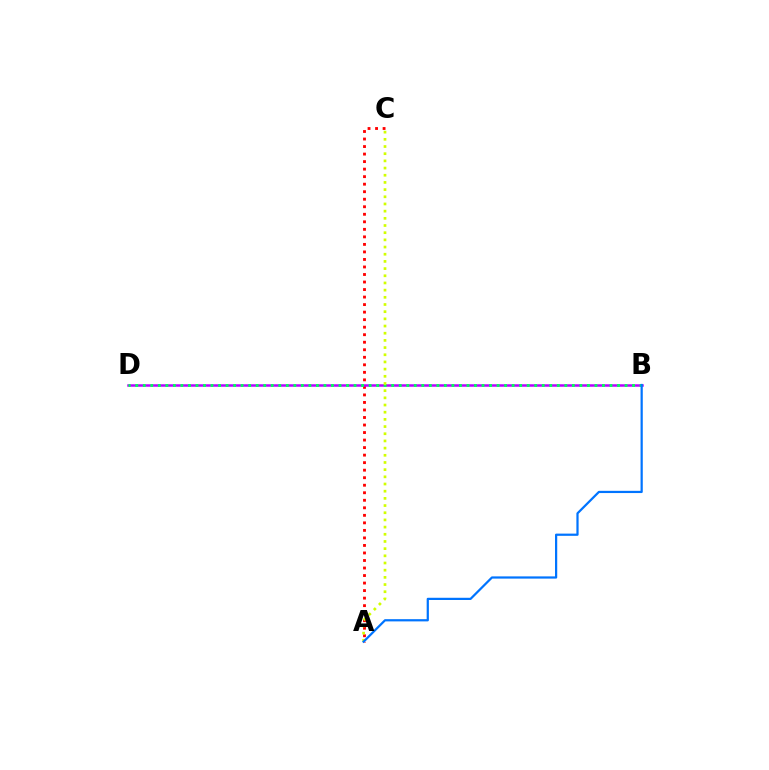{('A', 'C'): [{'color': '#ff0000', 'line_style': 'dotted', 'thickness': 2.04}, {'color': '#d1ff00', 'line_style': 'dotted', 'thickness': 1.95}], ('B', 'D'): [{'color': '#b900ff', 'line_style': 'solid', 'thickness': 1.8}, {'color': '#00ff5c', 'line_style': 'dotted', 'thickness': 2.05}], ('A', 'B'): [{'color': '#0074ff', 'line_style': 'solid', 'thickness': 1.6}]}